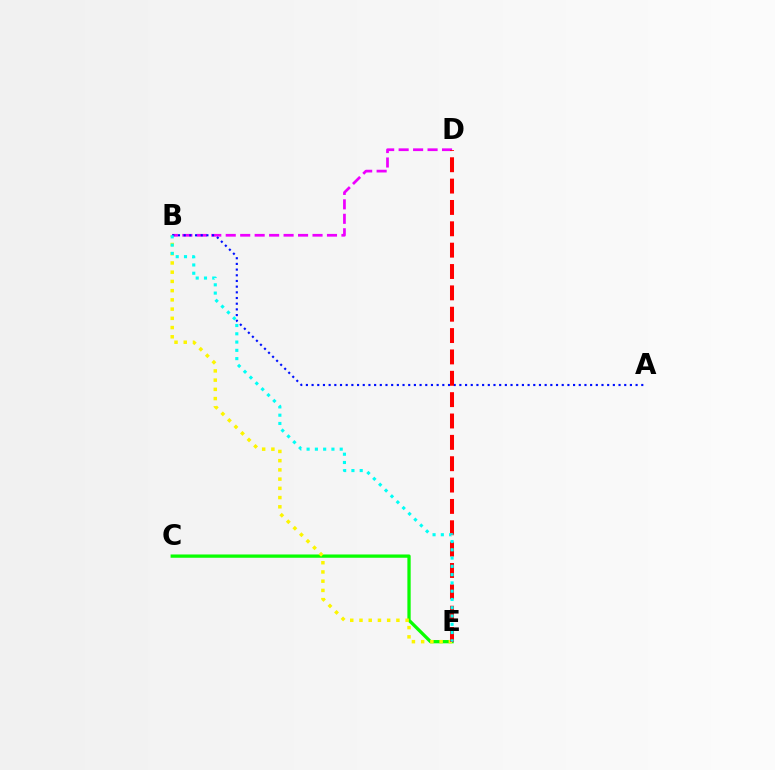{('C', 'E'): [{'color': '#08ff00', 'line_style': 'solid', 'thickness': 2.36}], ('B', 'E'): [{'color': '#fcf500', 'line_style': 'dotted', 'thickness': 2.51}, {'color': '#00fff6', 'line_style': 'dotted', 'thickness': 2.25}], ('B', 'D'): [{'color': '#ee00ff', 'line_style': 'dashed', 'thickness': 1.96}], ('A', 'B'): [{'color': '#0010ff', 'line_style': 'dotted', 'thickness': 1.54}], ('D', 'E'): [{'color': '#ff0000', 'line_style': 'dashed', 'thickness': 2.9}]}